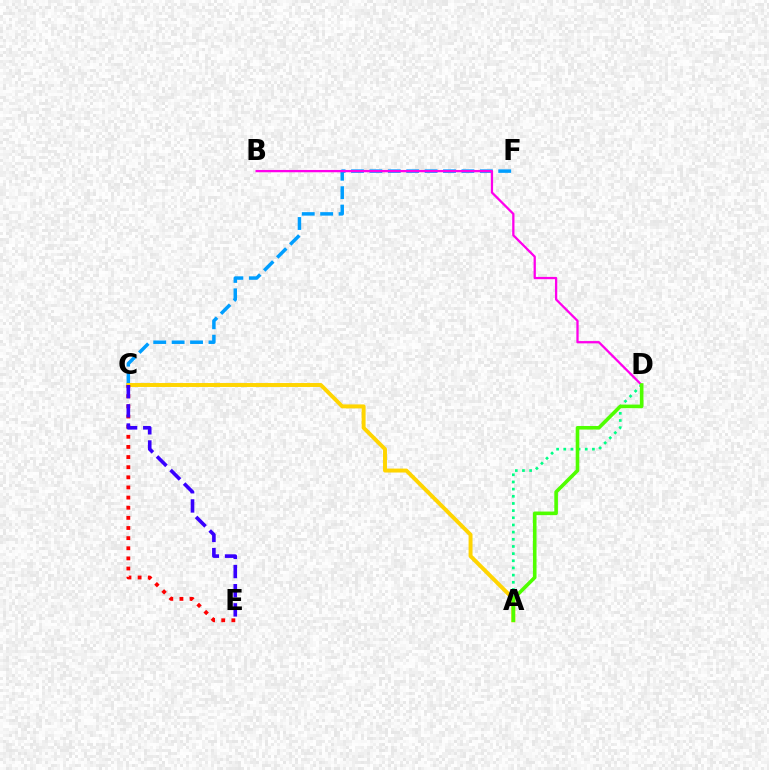{('C', 'F'): [{'color': '#009eff', 'line_style': 'dashed', 'thickness': 2.5}], ('A', 'D'): [{'color': '#00ff86', 'line_style': 'dotted', 'thickness': 1.95}, {'color': '#4fff00', 'line_style': 'solid', 'thickness': 2.6}], ('A', 'C'): [{'color': '#ffd500', 'line_style': 'solid', 'thickness': 2.84}], ('C', 'E'): [{'color': '#ff0000', 'line_style': 'dotted', 'thickness': 2.75}, {'color': '#3700ff', 'line_style': 'dashed', 'thickness': 2.6}], ('B', 'D'): [{'color': '#ff00ed', 'line_style': 'solid', 'thickness': 1.64}]}